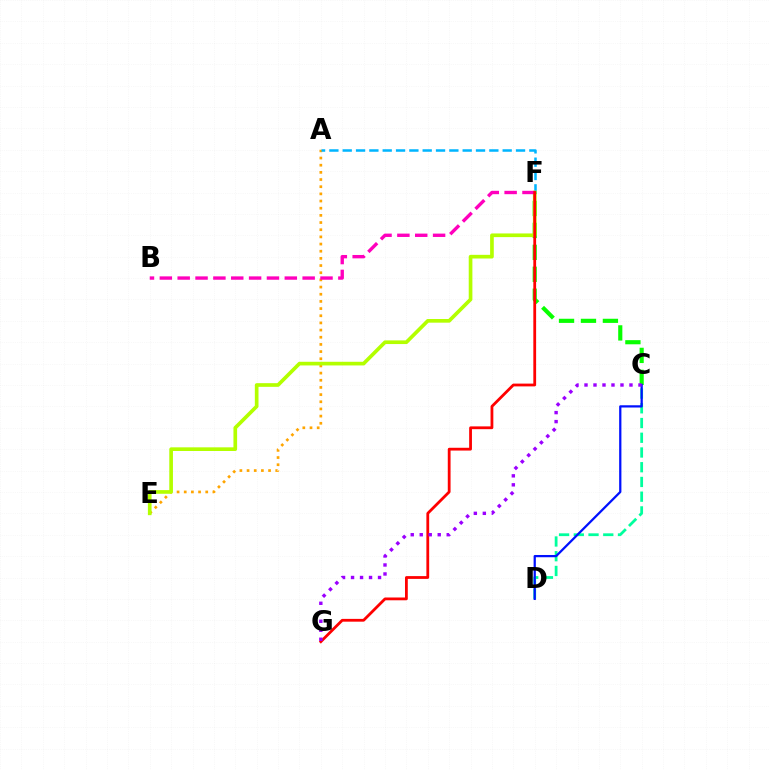{('A', 'E'): [{'color': '#ffa500', 'line_style': 'dotted', 'thickness': 1.95}], ('C', 'F'): [{'color': '#08ff00', 'line_style': 'dashed', 'thickness': 2.98}], ('A', 'F'): [{'color': '#00b5ff', 'line_style': 'dashed', 'thickness': 1.81}], ('C', 'D'): [{'color': '#00ff9d', 'line_style': 'dashed', 'thickness': 2.0}, {'color': '#0010ff', 'line_style': 'solid', 'thickness': 1.62}], ('E', 'F'): [{'color': '#b3ff00', 'line_style': 'solid', 'thickness': 2.64}], ('B', 'F'): [{'color': '#ff00bd', 'line_style': 'dashed', 'thickness': 2.43}], ('F', 'G'): [{'color': '#ff0000', 'line_style': 'solid', 'thickness': 2.01}], ('C', 'G'): [{'color': '#9b00ff', 'line_style': 'dotted', 'thickness': 2.44}]}